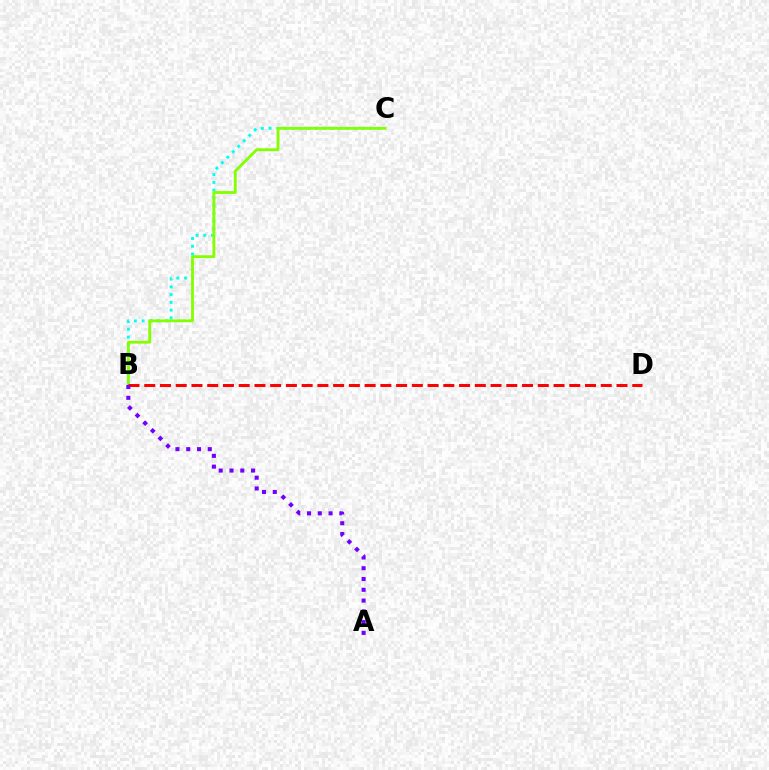{('B', 'C'): [{'color': '#00fff6', 'line_style': 'dotted', 'thickness': 2.11}, {'color': '#84ff00', 'line_style': 'solid', 'thickness': 2.04}], ('B', 'D'): [{'color': '#ff0000', 'line_style': 'dashed', 'thickness': 2.14}], ('A', 'B'): [{'color': '#7200ff', 'line_style': 'dotted', 'thickness': 2.93}]}